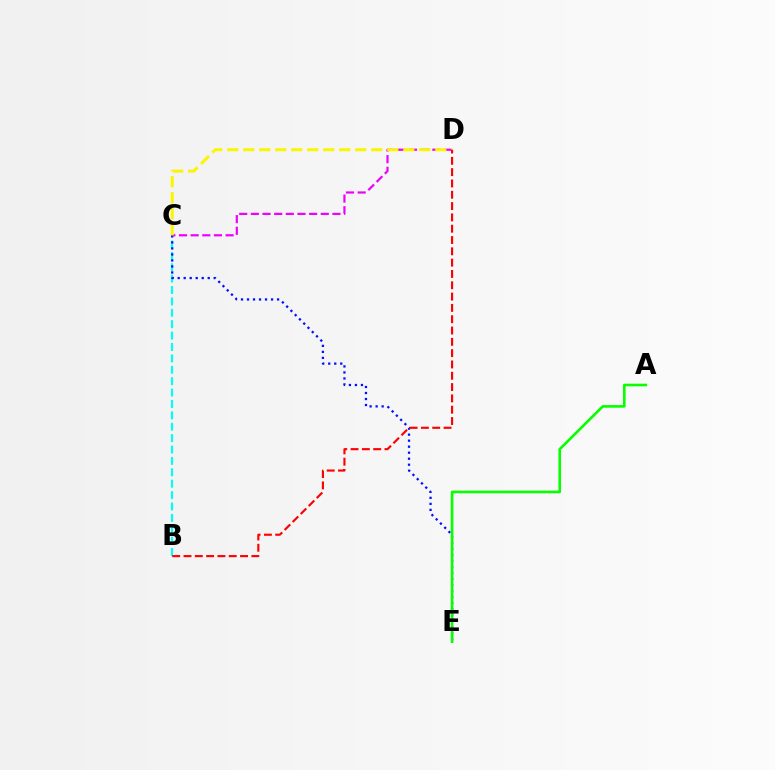{('B', 'C'): [{'color': '#00fff6', 'line_style': 'dashed', 'thickness': 1.55}], ('C', 'E'): [{'color': '#0010ff', 'line_style': 'dotted', 'thickness': 1.63}], ('C', 'D'): [{'color': '#ee00ff', 'line_style': 'dashed', 'thickness': 1.58}, {'color': '#fcf500', 'line_style': 'dashed', 'thickness': 2.17}], ('A', 'E'): [{'color': '#08ff00', 'line_style': 'solid', 'thickness': 1.9}], ('B', 'D'): [{'color': '#ff0000', 'line_style': 'dashed', 'thickness': 1.54}]}